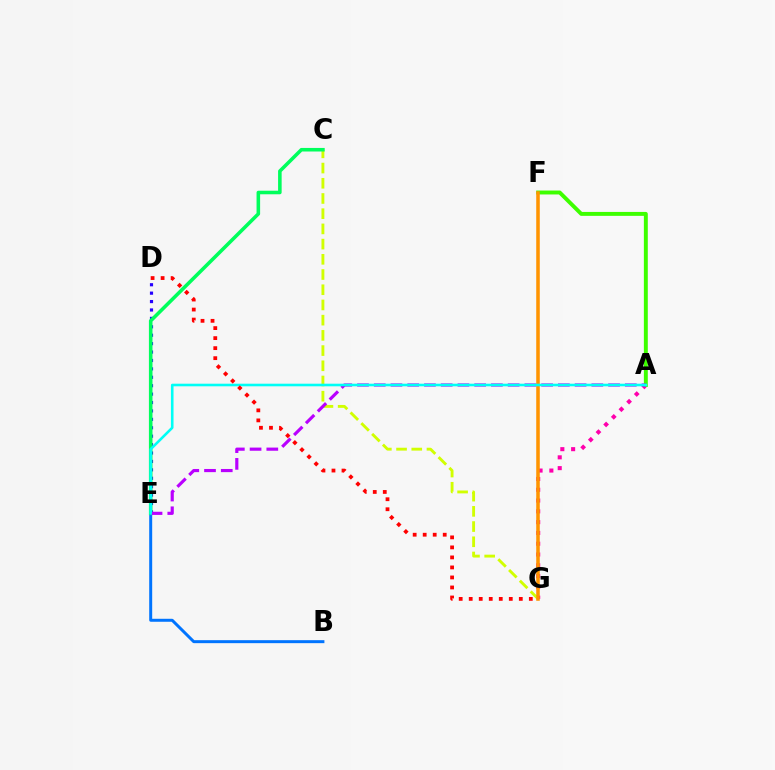{('A', 'G'): [{'color': '#ff00ac', 'line_style': 'dotted', 'thickness': 2.93}], ('C', 'G'): [{'color': '#d1ff00', 'line_style': 'dashed', 'thickness': 2.07}], ('A', 'F'): [{'color': '#3dff00', 'line_style': 'solid', 'thickness': 2.82}], ('F', 'G'): [{'color': '#ff9400', 'line_style': 'solid', 'thickness': 2.55}], ('B', 'E'): [{'color': '#0074ff', 'line_style': 'solid', 'thickness': 2.14}], ('D', 'E'): [{'color': '#2500ff', 'line_style': 'dotted', 'thickness': 2.29}], ('C', 'E'): [{'color': '#00ff5c', 'line_style': 'solid', 'thickness': 2.57}], ('A', 'E'): [{'color': '#b900ff', 'line_style': 'dashed', 'thickness': 2.27}, {'color': '#00fff6', 'line_style': 'solid', 'thickness': 1.87}], ('D', 'G'): [{'color': '#ff0000', 'line_style': 'dotted', 'thickness': 2.72}]}